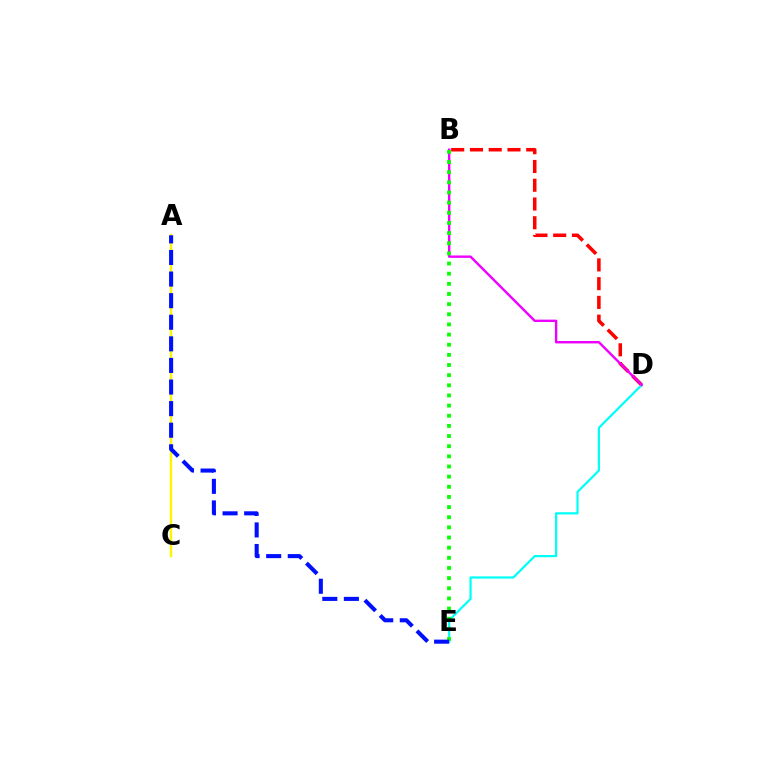{('B', 'D'): [{'color': '#ff0000', 'line_style': 'dashed', 'thickness': 2.55}, {'color': '#ee00ff', 'line_style': 'solid', 'thickness': 1.72}], ('D', 'E'): [{'color': '#00fff6', 'line_style': 'solid', 'thickness': 1.6}], ('A', 'C'): [{'color': '#fcf500', 'line_style': 'solid', 'thickness': 1.74}], ('B', 'E'): [{'color': '#08ff00', 'line_style': 'dotted', 'thickness': 2.76}], ('A', 'E'): [{'color': '#0010ff', 'line_style': 'dashed', 'thickness': 2.93}]}